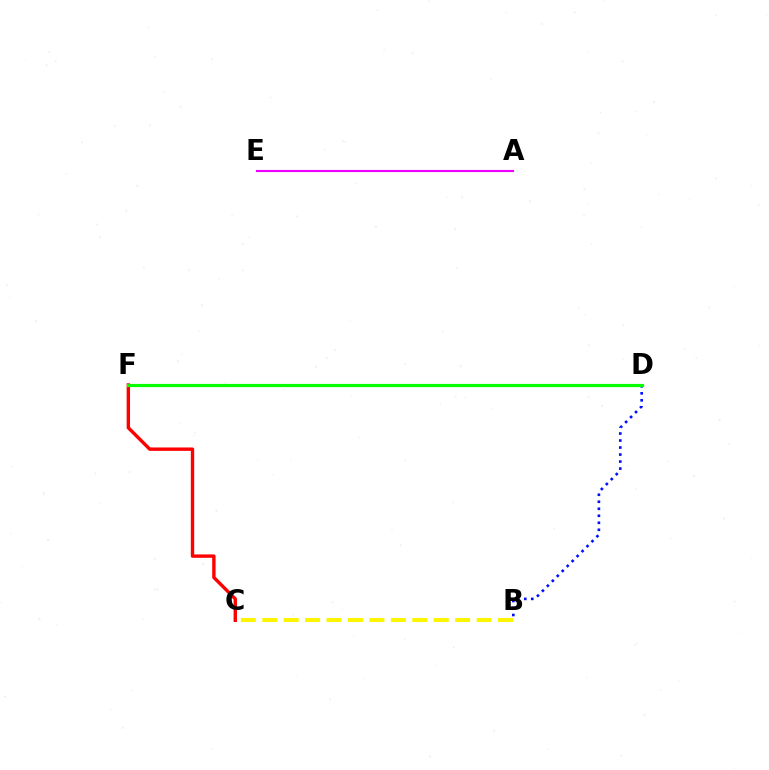{('B', 'C'): [{'color': '#fcf500', 'line_style': 'dashed', 'thickness': 2.91}], ('B', 'D'): [{'color': '#0010ff', 'line_style': 'dotted', 'thickness': 1.9}], ('C', 'F'): [{'color': '#ff0000', 'line_style': 'solid', 'thickness': 2.44}], ('D', 'F'): [{'color': '#00fff6', 'line_style': 'dotted', 'thickness': 1.96}, {'color': '#08ff00', 'line_style': 'solid', 'thickness': 2.29}], ('A', 'E'): [{'color': '#ee00ff', 'line_style': 'solid', 'thickness': 1.54}]}